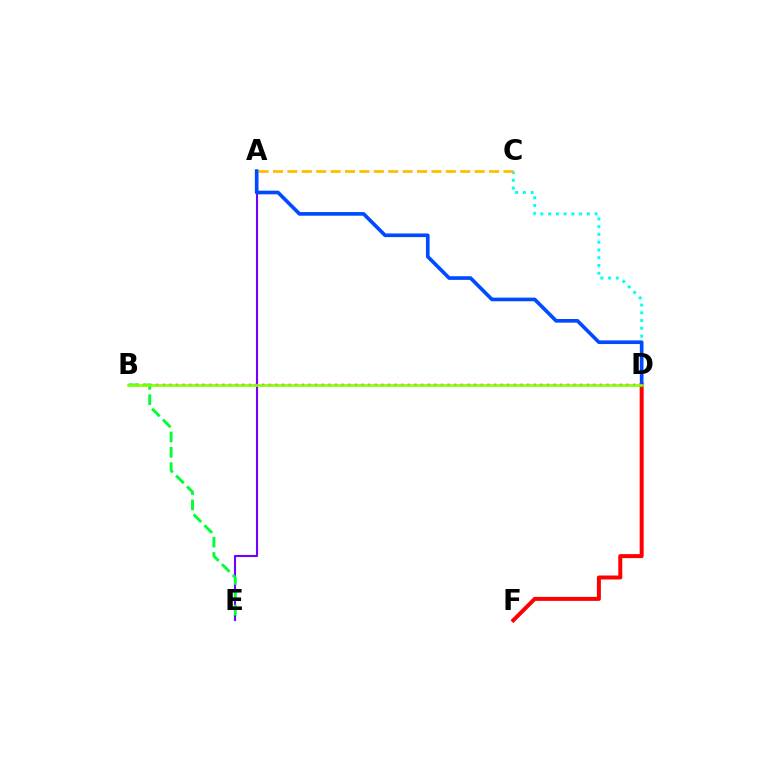{('C', 'D'): [{'color': '#00fff6', 'line_style': 'dotted', 'thickness': 2.11}], ('D', 'F'): [{'color': '#ff0000', 'line_style': 'solid', 'thickness': 2.87}], ('A', 'C'): [{'color': '#ffbd00', 'line_style': 'dashed', 'thickness': 1.96}], ('A', 'E'): [{'color': '#7200ff', 'line_style': 'solid', 'thickness': 1.51}], ('A', 'D'): [{'color': '#004bff', 'line_style': 'solid', 'thickness': 2.63}], ('B', 'D'): [{'color': '#ff00cf', 'line_style': 'dotted', 'thickness': 1.8}, {'color': '#84ff00', 'line_style': 'solid', 'thickness': 1.85}], ('B', 'E'): [{'color': '#00ff39', 'line_style': 'dashed', 'thickness': 2.09}]}